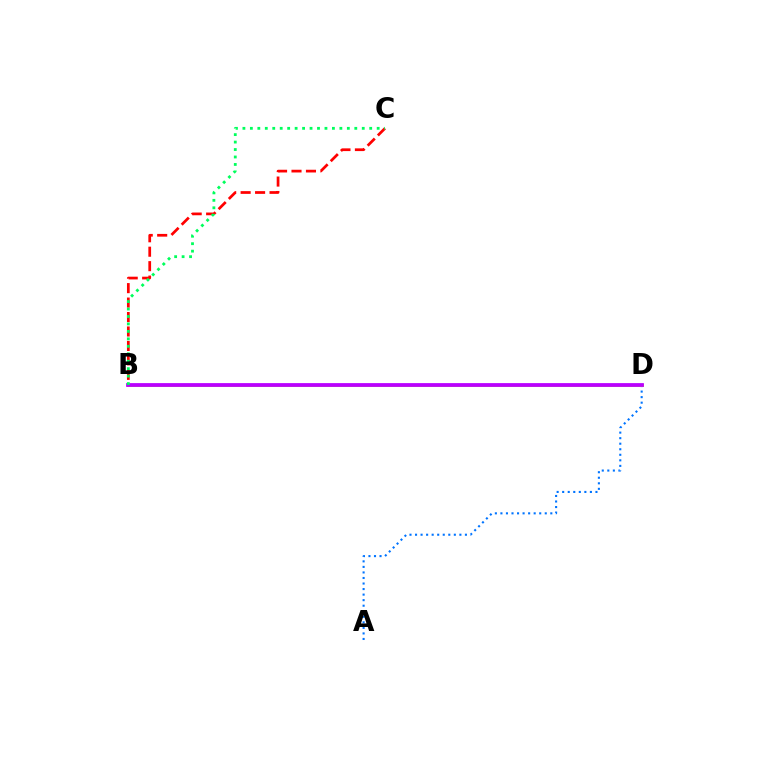{('A', 'D'): [{'color': '#0074ff', 'line_style': 'dotted', 'thickness': 1.51}], ('B', 'D'): [{'color': '#d1ff00', 'line_style': 'solid', 'thickness': 2.13}, {'color': '#b900ff', 'line_style': 'solid', 'thickness': 2.72}], ('B', 'C'): [{'color': '#ff0000', 'line_style': 'dashed', 'thickness': 1.96}, {'color': '#00ff5c', 'line_style': 'dotted', 'thickness': 2.03}]}